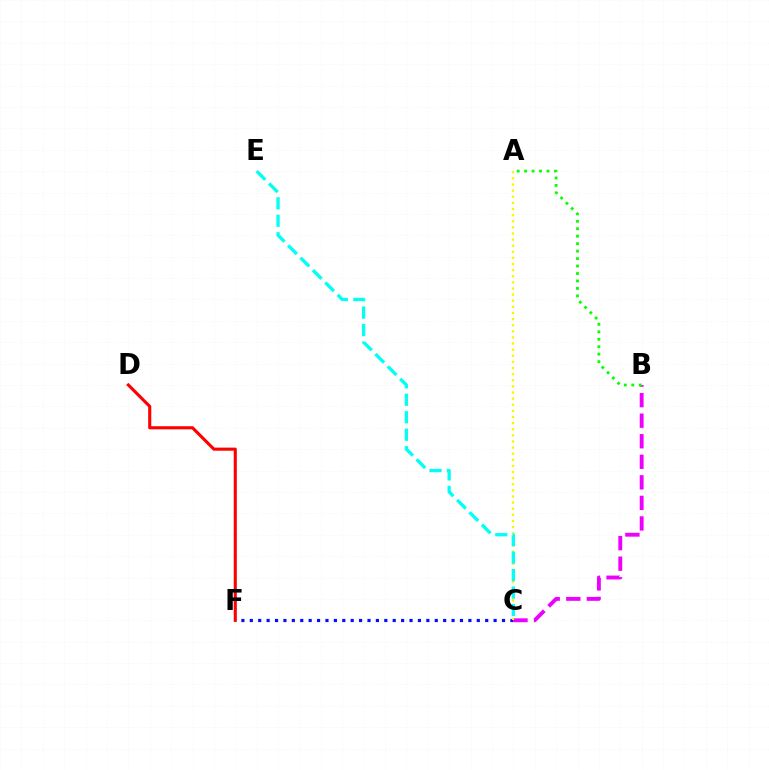{('C', 'F'): [{'color': '#0010ff', 'line_style': 'dotted', 'thickness': 2.28}], ('B', 'C'): [{'color': '#ee00ff', 'line_style': 'dashed', 'thickness': 2.79}], ('A', 'C'): [{'color': '#fcf500', 'line_style': 'dotted', 'thickness': 1.66}], ('A', 'B'): [{'color': '#08ff00', 'line_style': 'dotted', 'thickness': 2.03}], ('C', 'E'): [{'color': '#00fff6', 'line_style': 'dashed', 'thickness': 2.37}], ('D', 'F'): [{'color': '#ff0000', 'line_style': 'solid', 'thickness': 2.23}]}